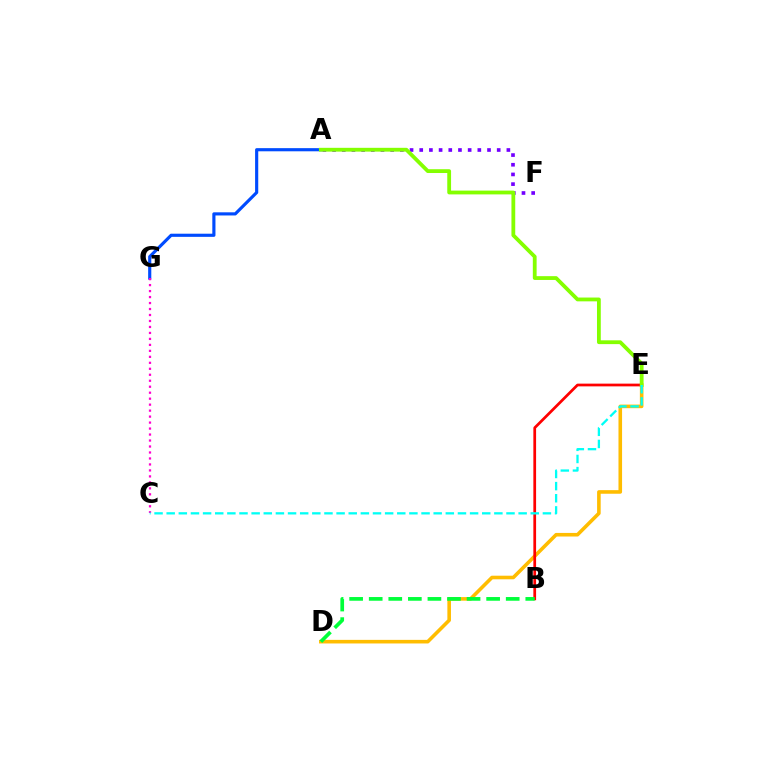{('A', 'F'): [{'color': '#7200ff', 'line_style': 'dotted', 'thickness': 2.63}], ('A', 'G'): [{'color': '#004bff', 'line_style': 'solid', 'thickness': 2.27}], ('D', 'E'): [{'color': '#ffbd00', 'line_style': 'solid', 'thickness': 2.59}], ('B', 'E'): [{'color': '#ff0000', 'line_style': 'solid', 'thickness': 1.97}], ('B', 'D'): [{'color': '#00ff39', 'line_style': 'dashed', 'thickness': 2.66}], ('C', 'G'): [{'color': '#ff00cf', 'line_style': 'dotted', 'thickness': 1.62}], ('A', 'E'): [{'color': '#84ff00', 'line_style': 'solid', 'thickness': 2.74}], ('C', 'E'): [{'color': '#00fff6', 'line_style': 'dashed', 'thickness': 1.65}]}